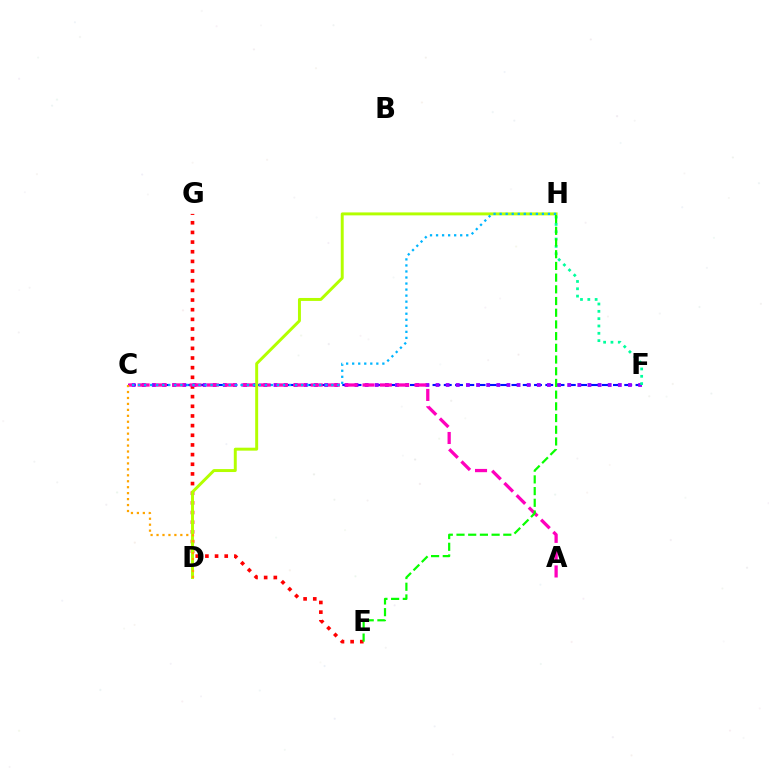{('E', 'G'): [{'color': '#ff0000', 'line_style': 'dotted', 'thickness': 2.62}], ('C', 'F'): [{'color': '#0010ff', 'line_style': 'dashed', 'thickness': 1.53}, {'color': '#9b00ff', 'line_style': 'dotted', 'thickness': 2.75}], ('D', 'H'): [{'color': '#b3ff00', 'line_style': 'solid', 'thickness': 2.13}], ('A', 'C'): [{'color': '#ff00bd', 'line_style': 'dashed', 'thickness': 2.35}], ('F', 'H'): [{'color': '#00ff9d', 'line_style': 'dotted', 'thickness': 1.99}], ('C', 'H'): [{'color': '#00b5ff', 'line_style': 'dotted', 'thickness': 1.64}], ('C', 'D'): [{'color': '#ffa500', 'line_style': 'dotted', 'thickness': 1.62}], ('E', 'H'): [{'color': '#08ff00', 'line_style': 'dashed', 'thickness': 1.59}]}